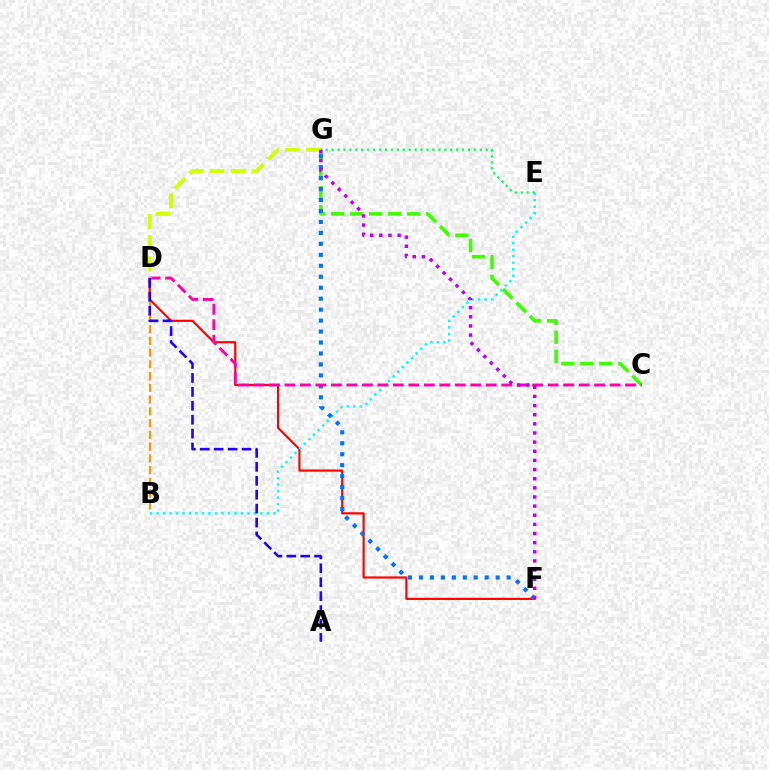{('C', 'G'): [{'color': '#3dff00', 'line_style': 'dashed', 'thickness': 2.58}], ('B', 'D'): [{'color': '#ff9400', 'line_style': 'dashed', 'thickness': 1.6}], ('D', 'F'): [{'color': '#ff0000', 'line_style': 'solid', 'thickness': 1.55}], ('B', 'E'): [{'color': '#00fff6', 'line_style': 'dotted', 'thickness': 1.76}], ('F', 'G'): [{'color': '#0074ff', 'line_style': 'dotted', 'thickness': 2.98}, {'color': '#b900ff', 'line_style': 'dotted', 'thickness': 2.48}], ('C', 'D'): [{'color': '#ff00ac', 'line_style': 'dashed', 'thickness': 2.1}], ('D', 'G'): [{'color': '#d1ff00', 'line_style': 'dashed', 'thickness': 2.86}], ('E', 'G'): [{'color': '#00ff5c', 'line_style': 'dotted', 'thickness': 1.61}], ('A', 'D'): [{'color': '#2500ff', 'line_style': 'dashed', 'thickness': 1.89}]}